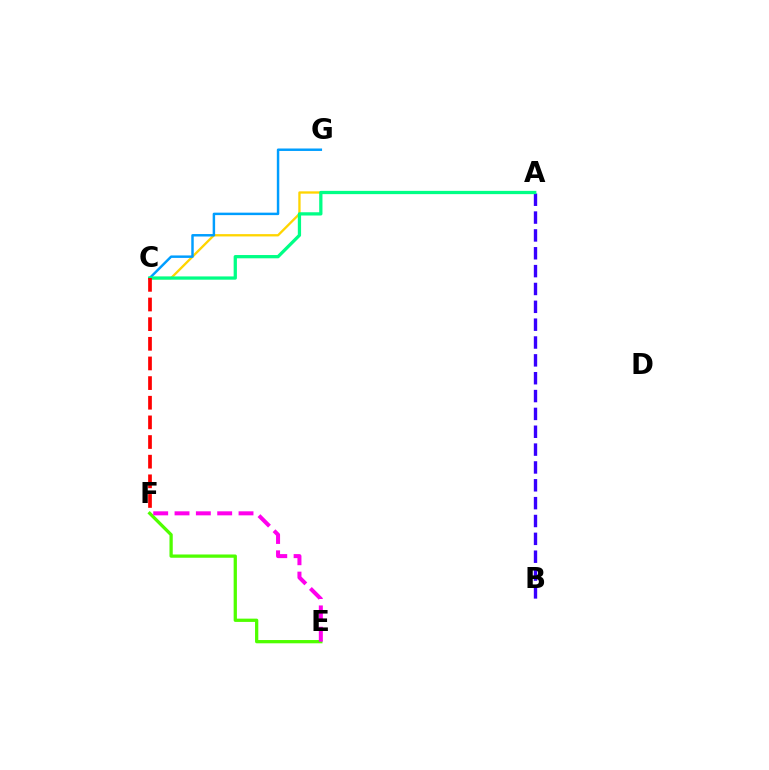{('A', 'C'): [{'color': '#ffd500', 'line_style': 'solid', 'thickness': 1.67}, {'color': '#00ff86', 'line_style': 'solid', 'thickness': 2.35}], ('A', 'B'): [{'color': '#3700ff', 'line_style': 'dashed', 'thickness': 2.42}], ('E', 'F'): [{'color': '#4fff00', 'line_style': 'solid', 'thickness': 2.36}, {'color': '#ff00ed', 'line_style': 'dashed', 'thickness': 2.9}], ('C', 'G'): [{'color': '#009eff', 'line_style': 'solid', 'thickness': 1.77}], ('C', 'F'): [{'color': '#ff0000', 'line_style': 'dashed', 'thickness': 2.67}]}